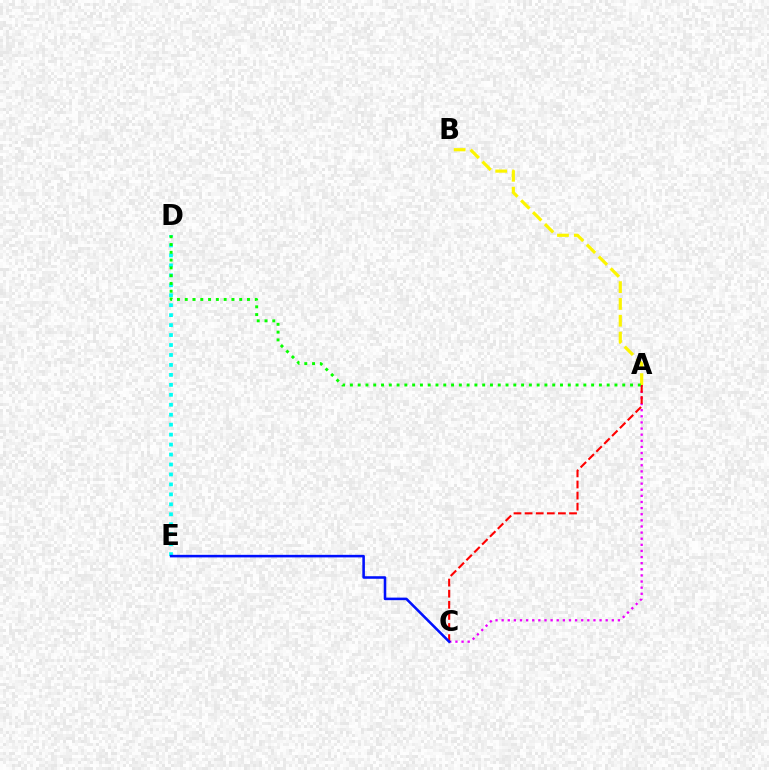{('A', 'C'): [{'color': '#ee00ff', 'line_style': 'dotted', 'thickness': 1.66}, {'color': '#ff0000', 'line_style': 'dashed', 'thickness': 1.51}], ('A', 'B'): [{'color': '#fcf500', 'line_style': 'dashed', 'thickness': 2.28}], ('D', 'E'): [{'color': '#00fff6', 'line_style': 'dotted', 'thickness': 2.71}], ('C', 'E'): [{'color': '#0010ff', 'line_style': 'solid', 'thickness': 1.84}], ('A', 'D'): [{'color': '#08ff00', 'line_style': 'dotted', 'thickness': 2.11}]}